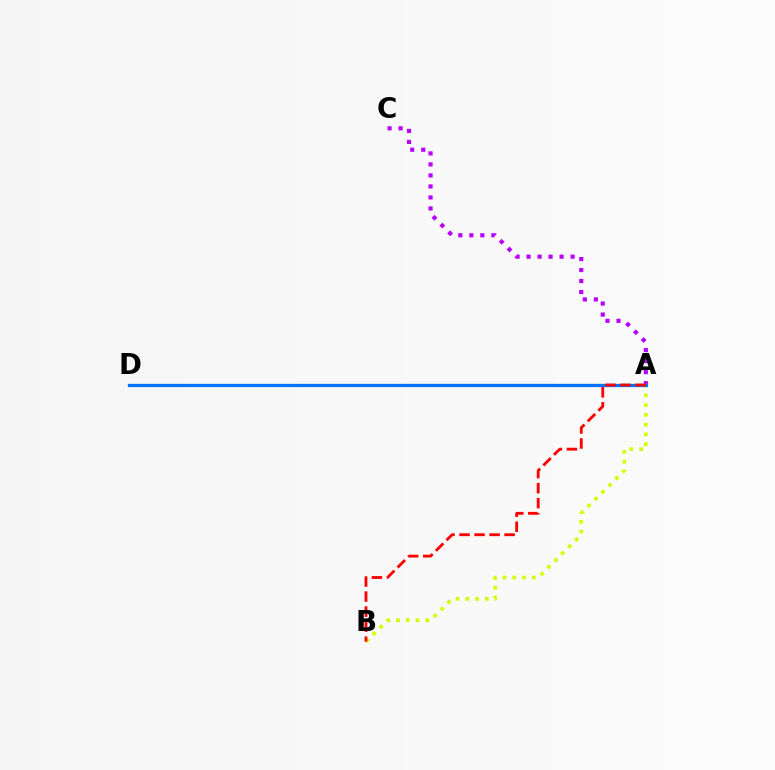{('A', 'B'): [{'color': '#d1ff00', 'line_style': 'dotted', 'thickness': 2.65}, {'color': '#ff0000', 'line_style': 'dashed', 'thickness': 2.04}], ('A', 'D'): [{'color': '#00ff5c', 'line_style': 'solid', 'thickness': 1.54}, {'color': '#0074ff', 'line_style': 'solid', 'thickness': 2.33}], ('A', 'C'): [{'color': '#b900ff', 'line_style': 'dotted', 'thickness': 2.99}]}